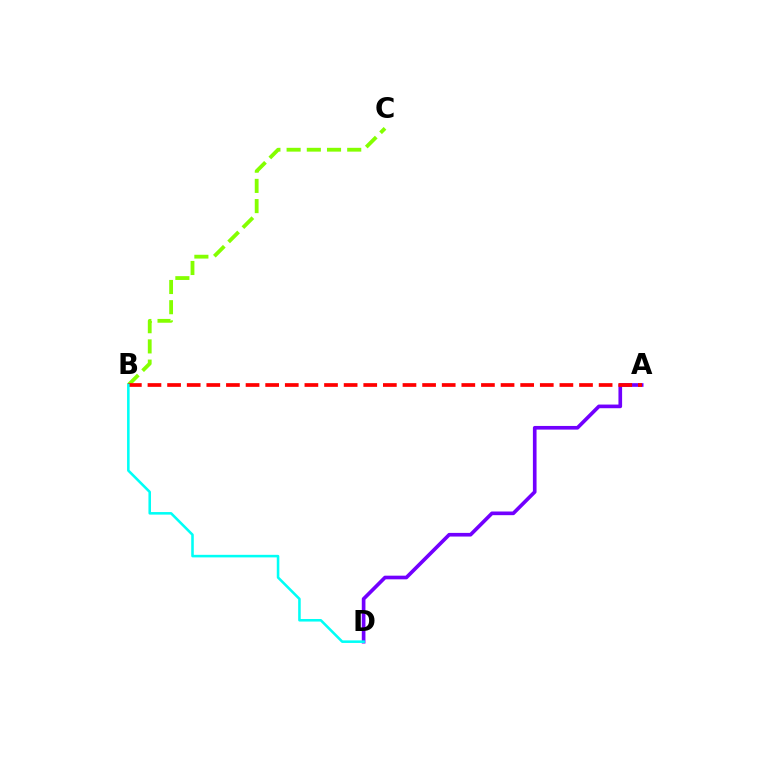{('A', 'D'): [{'color': '#7200ff', 'line_style': 'solid', 'thickness': 2.63}], ('B', 'C'): [{'color': '#84ff00', 'line_style': 'dashed', 'thickness': 2.74}], ('A', 'B'): [{'color': '#ff0000', 'line_style': 'dashed', 'thickness': 2.66}], ('B', 'D'): [{'color': '#00fff6', 'line_style': 'solid', 'thickness': 1.84}]}